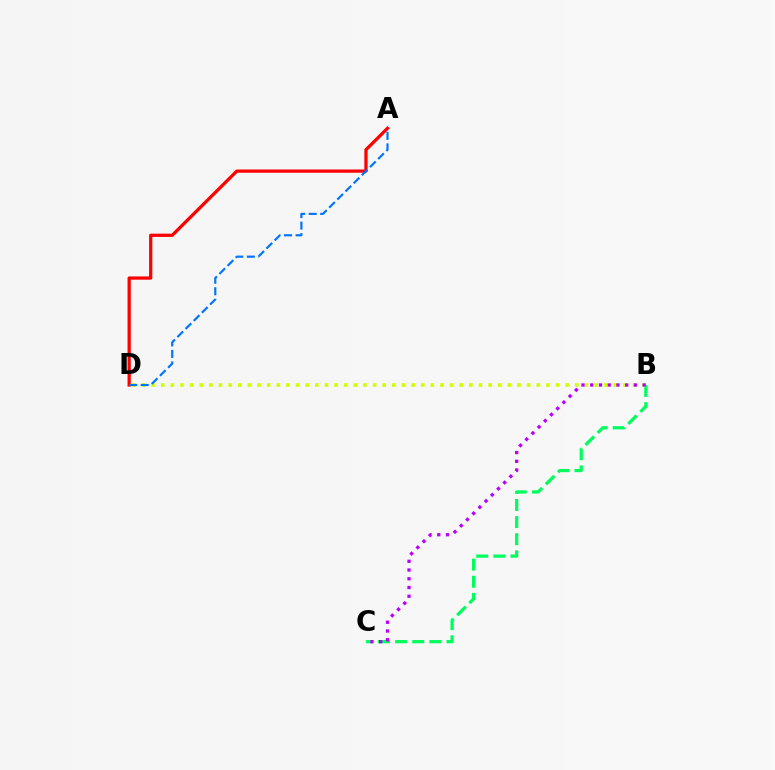{('B', 'C'): [{'color': '#00ff5c', 'line_style': 'dashed', 'thickness': 2.33}, {'color': '#b900ff', 'line_style': 'dotted', 'thickness': 2.38}], ('B', 'D'): [{'color': '#d1ff00', 'line_style': 'dotted', 'thickness': 2.62}], ('A', 'D'): [{'color': '#ff0000', 'line_style': 'solid', 'thickness': 2.34}, {'color': '#0074ff', 'line_style': 'dashed', 'thickness': 1.56}]}